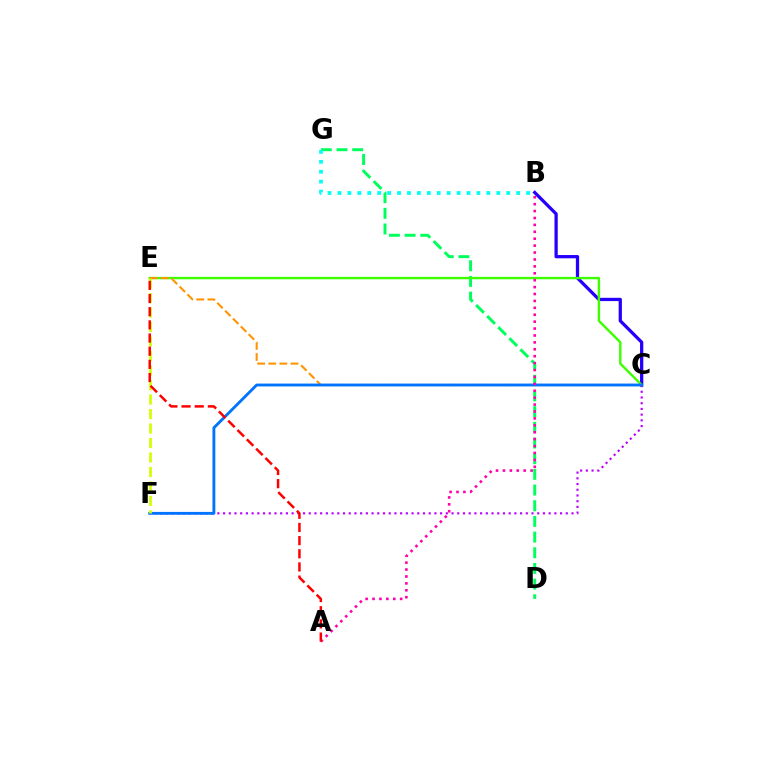{('B', 'C'): [{'color': '#2500ff', 'line_style': 'solid', 'thickness': 2.35}], ('D', 'G'): [{'color': '#00ff5c', 'line_style': 'dashed', 'thickness': 2.13}], ('C', 'E'): [{'color': '#3dff00', 'line_style': 'solid', 'thickness': 1.72}, {'color': '#ff9400', 'line_style': 'dashed', 'thickness': 1.51}], ('C', 'F'): [{'color': '#b900ff', 'line_style': 'dotted', 'thickness': 1.55}, {'color': '#0074ff', 'line_style': 'solid', 'thickness': 2.06}], ('A', 'B'): [{'color': '#ff00ac', 'line_style': 'dotted', 'thickness': 1.88}], ('E', 'F'): [{'color': '#d1ff00', 'line_style': 'dashed', 'thickness': 1.97}], ('B', 'G'): [{'color': '#00fff6', 'line_style': 'dotted', 'thickness': 2.7}], ('A', 'E'): [{'color': '#ff0000', 'line_style': 'dashed', 'thickness': 1.79}]}